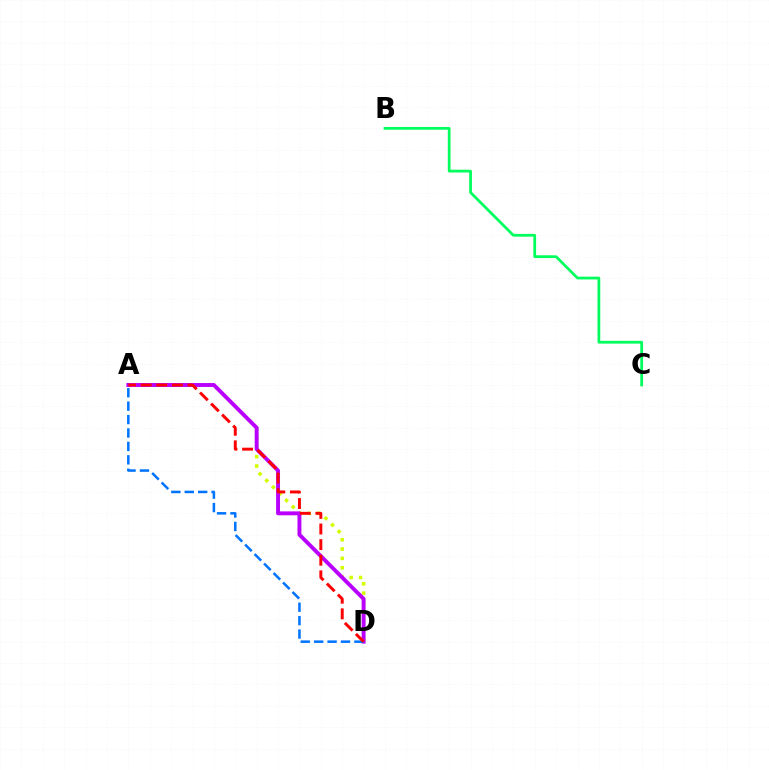{('A', 'D'): [{'color': '#d1ff00', 'line_style': 'dotted', 'thickness': 2.54}, {'color': '#b900ff', 'line_style': 'solid', 'thickness': 2.82}, {'color': '#0074ff', 'line_style': 'dashed', 'thickness': 1.82}, {'color': '#ff0000', 'line_style': 'dashed', 'thickness': 2.12}], ('B', 'C'): [{'color': '#00ff5c', 'line_style': 'solid', 'thickness': 1.98}]}